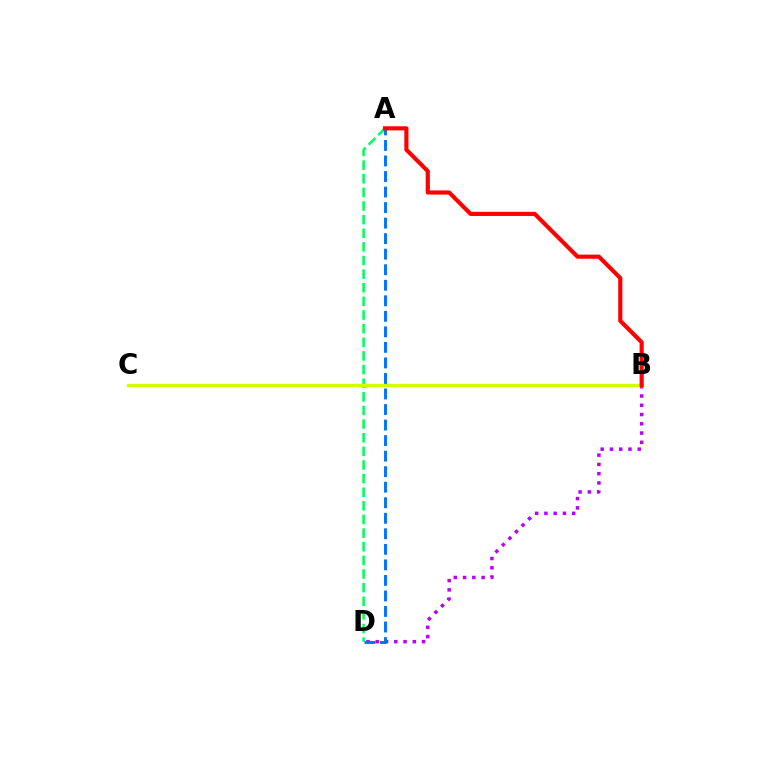{('B', 'D'): [{'color': '#b900ff', 'line_style': 'dotted', 'thickness': 2.52}], ('A', 'D'): [{'color': '#00ff5c', 'line_style': 'dashed', 'thickness': 1.85}, {'color': '#0074ff', 'line_style': 'dashed', 'thickness': 2.11}], ('B', 'C'): [{'color': '#d1ff00', 'line_style': 'solid', 'thickness': 2.38}], ('A', 'B'): [{'color': '#ff0000', 'line_style': 'solid', 'thickness': 2.97}]}